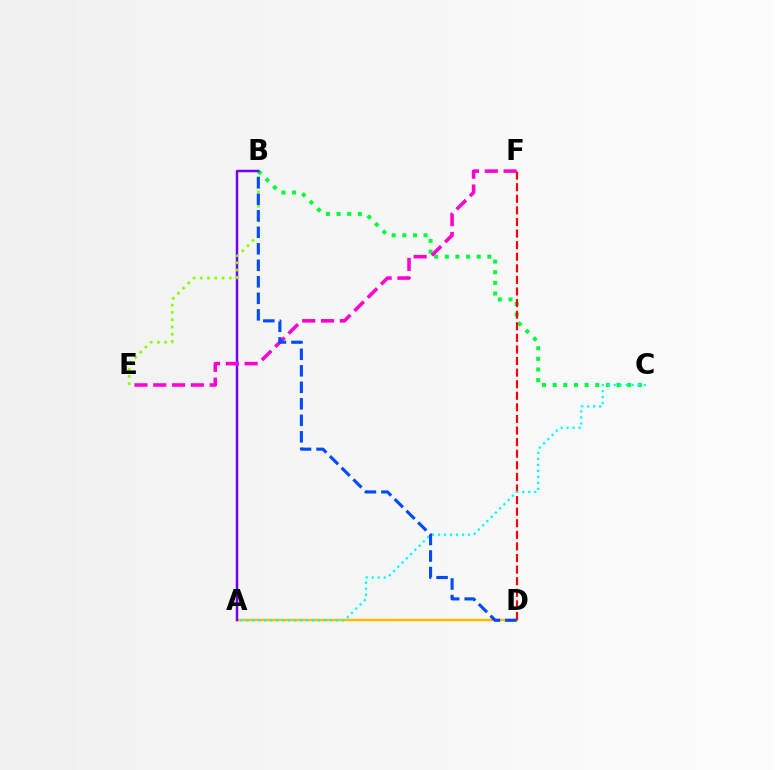{('B', 'C'): [{'color': '#00ff39', 'line_style': 'dotted', 'thickness': 2.89}], ('A', 'D'): [{'color': '#ffbd00', 'line_style': 'solid', 'thickness': 1.78}], ('A', 'B'): [{'color': '#7200ff', 'line_style': 'solid', 'thickness': 1.79}], ('E', 'F'): [{'color': '#ff00cf', 'line_style': 'dashed', 'thickness': 2.55}], ('D', 'F'): [{'color': '#ff0000', 'line_style': 'dashed', 'thickness': 1.57}], ('A', 'C'): [{'color': '#00fff6', 'line_style': 'dotted', 'thickness': 1.63}], ('B', 'E'): [{'color': '#84ff00', 'line_style': 'dotted', 'thickness': 1.97}], ('B', 'D'): [{'color': '#004bff', 'line_style': 'dashed', 'thickness': 2.24}]}